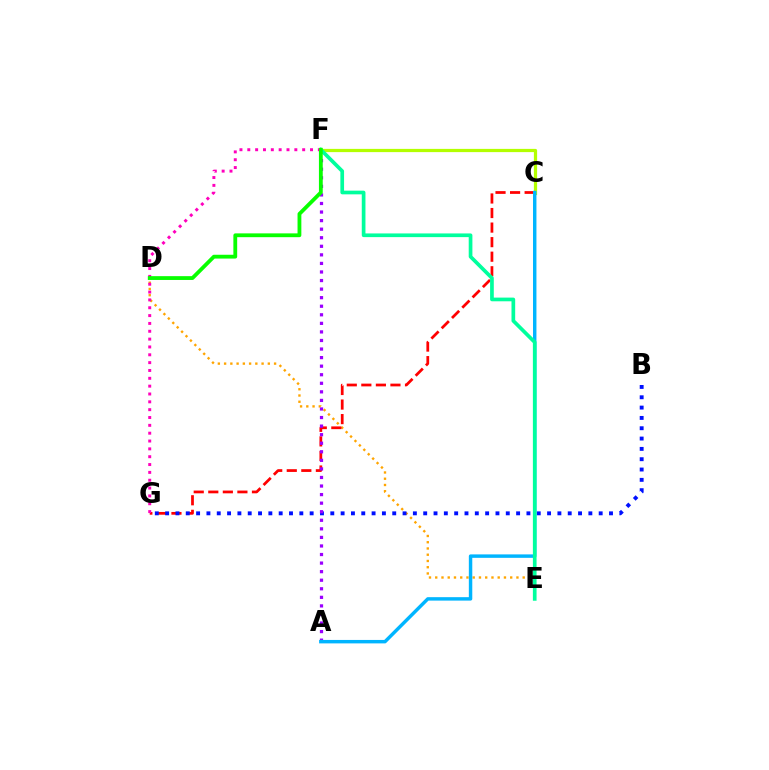{('D', 'E'): [{'color': '#ffa500', 'line_style': 'dotted', 'thickness': 1.7}], ('C', 'G'): [{'color': '#ff0000', 'line_style': 'dashed', 'thickness': 1.98}], ('B', 'G'): [{'color': '#0010ff', 'line_style': 'dotted', 'thickness': 2.8}], ('A', 'F'): [{'color': '#9b00ff', 'line_style': 'dotted', 'thickness': 2.33}], ('C', 'F'): [{'color': '#b3ff00', 'line_style': 'solid', 'thickness': 2.33}], ('A', 'C'): [{'color': '#00b5ff', 'line_style': 'solid', 'thickness': 2.48}], ('E', 'F'): [{'color': '#00ff9d', 'line_style': 'solid', 'thickness': 2.66}], ('F', 'G'): [{'color': '#ff00bd', 'line_style': 'dotted', 'thickness': 2.13}], ('D', 'F'): [{'color': '#08ff00', 'line_style': 'solid', 'thickness': 2.74}]}